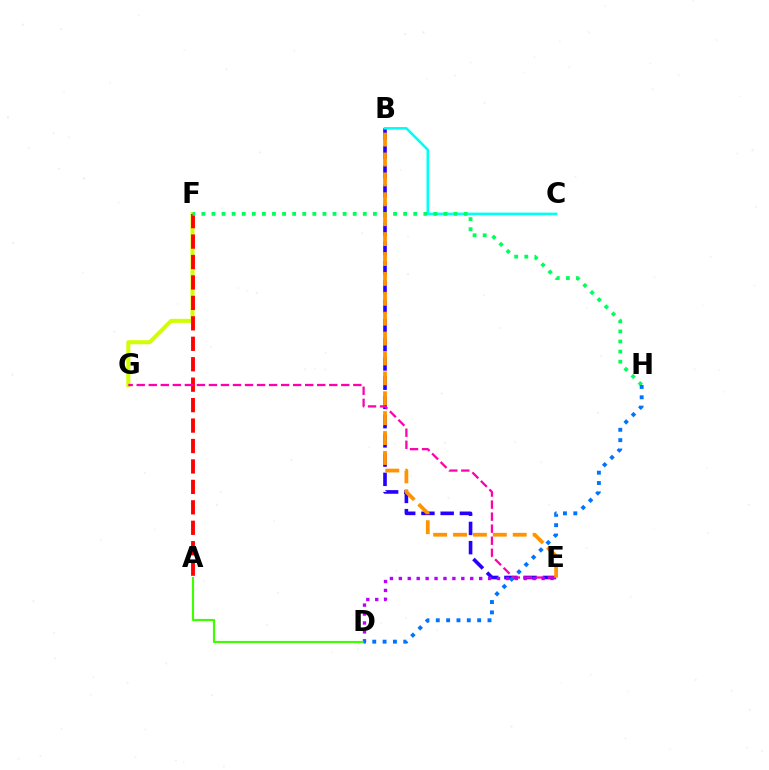{('F', 'G'): [{'color': '#d1ff00', 'line_style': 'solid', 'thickness': 2.89}], ('B', 'E'): [{'color': '#2500ff', 'line_style': 'dashed', 'thickness': 2.61}, {'color': '#ff9400', 'line_style': 'dashed', 'thickness': 2.7}], ('A', 'F'): [{'color': '#ff0000', 'line_style': 'dashed', 'thickness': 2.78}], ('E', 'G'): [{'color': '#ff00ac', 'line_style': 'dashed', 'thickness': 1.63}], ('B', 'C'): [{'color': '#00fff6', 'line_style': 'solid', 'thickness': 1.86}], ('D', 'E'): [{'color': '#b900ff', 'line_style': 'dotted', 'thickness': 2.42}], ('F', 'H'): [{'color': '#00ff5c', 'line_style': 'dotted', 'thickness': 2.74}], ('A', 'D'): [{'color': '#3dff00', 'line_style': 'solid', 'thickness': 1.55}], ('D', 'H'): [{'color': '#0074ff', 'line_style': 'dotted', 'thickness': 2.81}]}